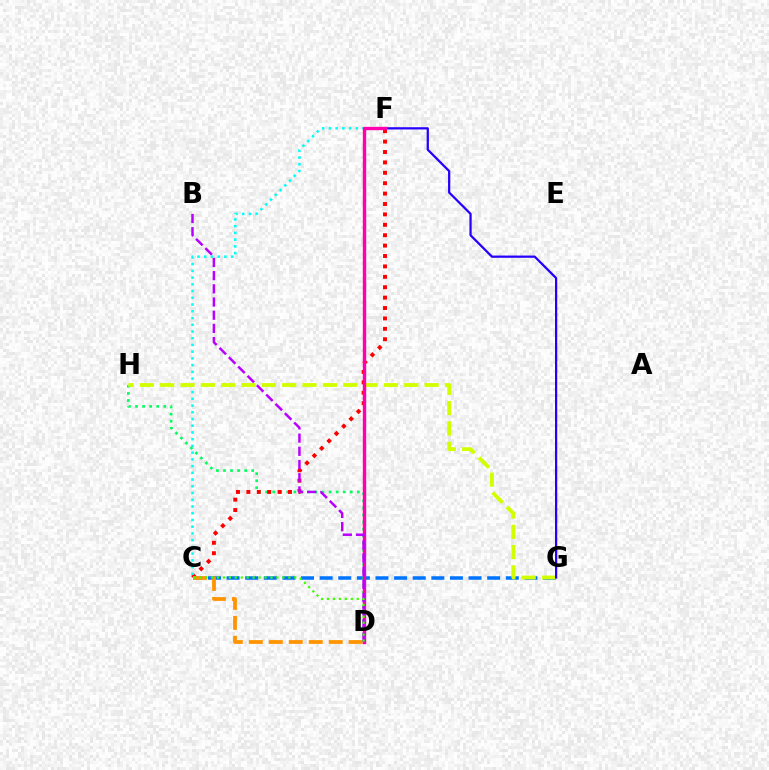{('C', 'G'): [{'color': '#0074ff', 'line_style': 'dashed', 'thickness': 2.53}], ('D', 'H'): [{'color': '#00ff5c', 'line_style': 'dotted', 'thickness': 1.92}], ('C', 'F'): [{'color': '#ff0000', 'line_style': 'dotted', 'thickness': 2.83}, {'color': '#00fff6', 'line_style': 'dotted', 'thickness': 1.83}], ('G', 'H'): [{'color': '#d1ff00', 'line_style': 'dashed', 'thickness': 2.76}], ('C', 'D'): [{'color': '#ff9400', 'line_style': 'dashed', 'thickness': 2.71}, {'color': '#3dff00', 'line_style': 'dotted', 'thickness': 1.61}], ('F', 'G'): [{'color': '#2500ff', 'line_style': 'solid', 'thickness': 1.61}], ('D', 'F'): [{'color': '#ff00ac', 'line_style': 'solid', 'thickness': 2.44}], ('B', 'D'): [{'color': '#b900ff', 'line_style': 'dashed', 'thickness': 1.79}]}